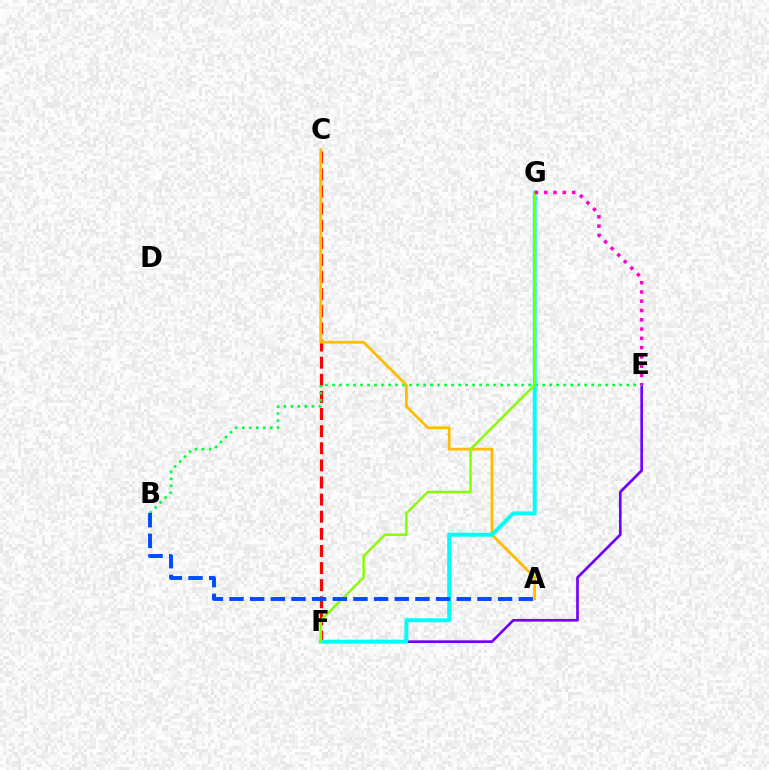{('E', 'F'): [{'color': '#7200ff', 'line_style': 'solid', 'thickness': 1.93}], ('C', 'F'): [{'color': '#ff0000', 'line_style': 'dashed', 'thickness': 2.33}], ('B', 'E'): [{'color': '#00ff39', 'line_style': 'dotted', 'thickness': 1.9}], ('A', 'C'): [{'color': '#ffbd00', 'line_style': 'solid', 'thickness': 1.99}], ('F', 'G'): [{'color': '#00fff6', 'line_style': 'solid', 'thickness': 2.84}, {'color': '#84ff00', 'line_style': 'solid', 'thickness': 1.75}], ('E', 'G'): [{'color': '#ff00cf', 'line_style': 'dotted', 'thickness': 2.52}], ('A', 'B'): [{'color': '#004bff', 'line_style': 'dashed', 'thickness': 2.81}]}